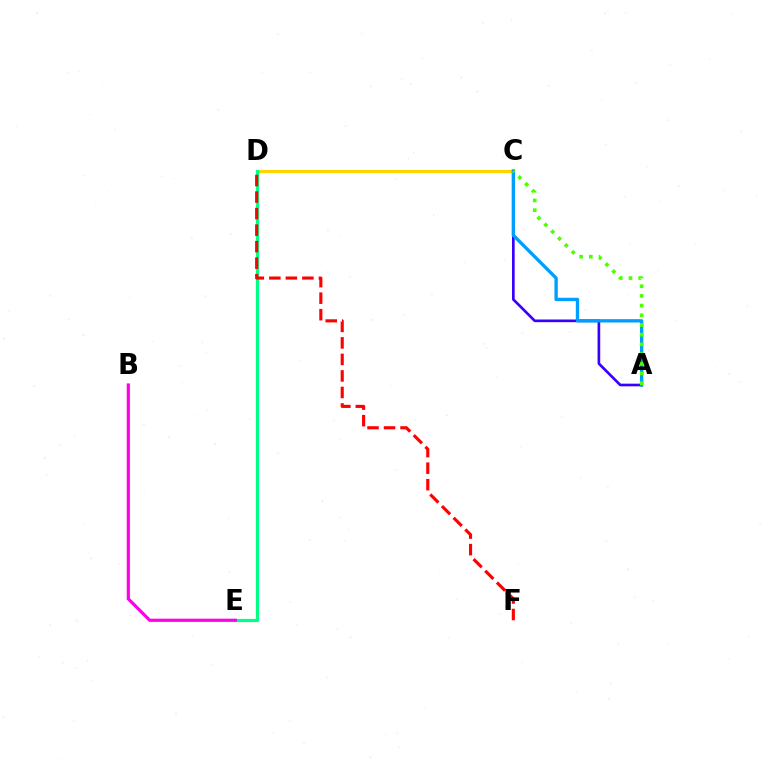{('C', 'D'): [{'color': '#ffd500', 'line_style': 'solid', 'thickness': 2.3}], ('A', 'C'): [{'color': '#3700ff', 'line_style': 'solid', 'thickness': 1.92}, {'color': '#009eff', 'line_style': 'solid', 'thickness': 2.41}, {'color': '#4fff00', 'line_style': 'dotted', 'thickness': 2.63}], ('D', 'E'): [{'color': '#00ff86', 'line_style': 'solid', 'thickness': 2.31}], ('D', 'F'): [{'color': '#ff0000', 'line_style': 'dashed', 'thickness': 2.25}], ('B', 'E'): [{'color': '#ff00ed', 'line_style': 'solid', 'thickness': 2.3}]}